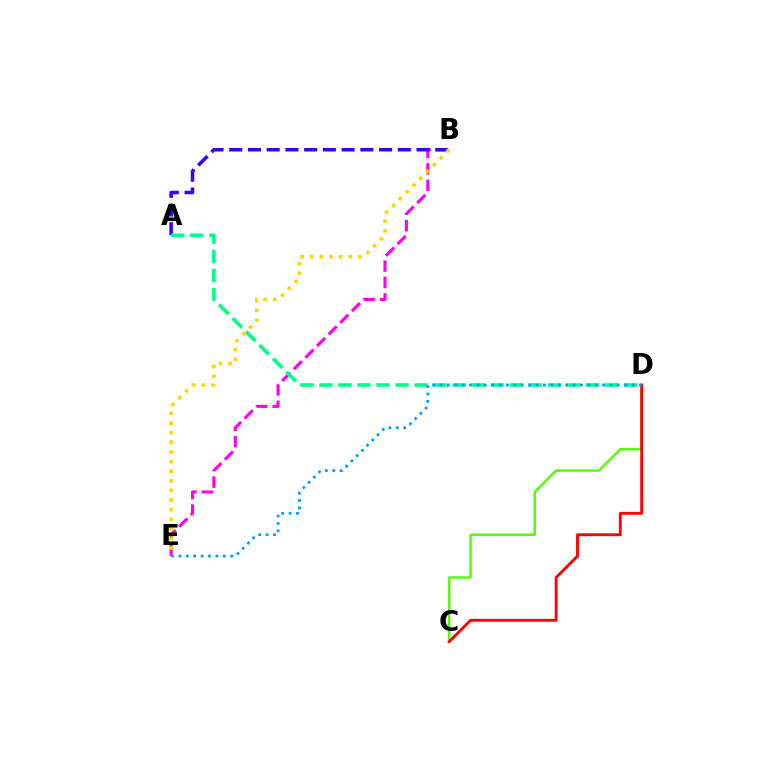{('B', 'E'): [{'color': '#ff00ed', 'line_style': 'dashed', 'thickness': 2.23}, {'color': '#ffd500', 'line_style': 'dotted', 'thickness': 2.61}], ('C', 'D'): [{'color': '#4fff00', 'line_style': 'solid', 'thickness': 1.75}, {'color': '#ff0000', 'line_style': 'solid', 'thickness': 2.06}], ('A', 'B'): [{'color': '#3700ff', 'line_style': 'dashed', 'thickness': 2.54}], ('A', 'D'): [{'color': '#00ff86', 'line_style': 'dashed', 'thickness': 2.59}], ('D', 'E'): [{'color': '#009eff', 'line_style': 'dotted', 'thickness': 2.01}]}